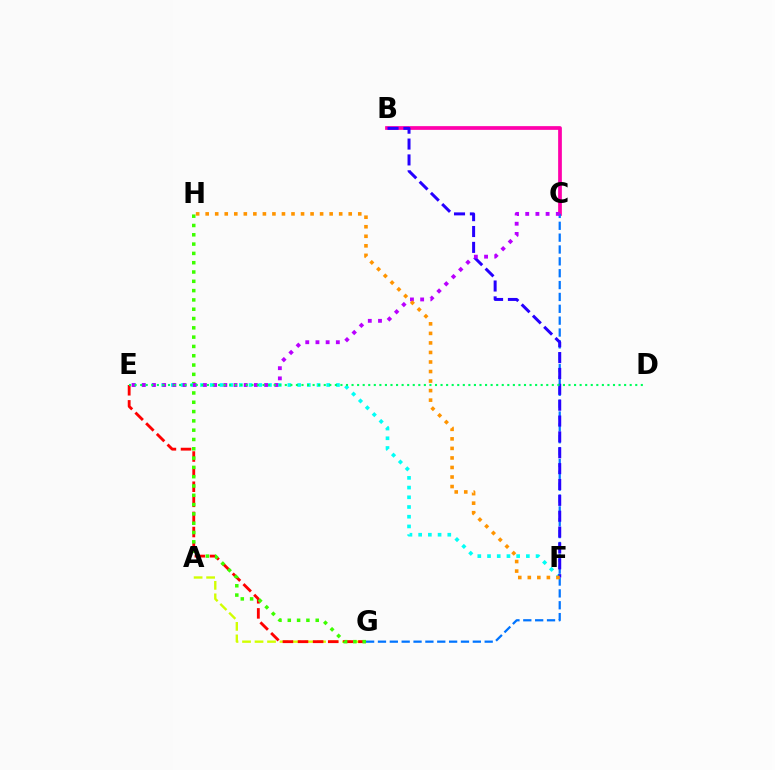{('A', 'G'): [{'color': '#d1ff00', 'line_style': 'dashed', 'thickness': 1.7}], ('E', 'G'): [{'color': '#ff0000', 'line_style': 'dashed', 'thickness': 2.05}], ('G', 'H'): [{'color': '#3dff00', 'line_style': 'dotted', 'thickness': 2.53}], ('E', 'F'): [{'color': '#00fff6', 'line_style': 'dotted', 'thickness': 2.64}], ('B', 'C'): [{'color': '#ff00ac', 'line_style': 'solid', 'thickness': 2.68}], ('C', 'G'): [{'color': '#0074ff', 'line_style': 'dashed', 'thickness': 1.61}], ('B', 'F'): [{'color': '#2500ff', 'line_style': 'dashed', 'thickness': 2.15}], ('C', 'E'): [{'color': '#b900ff', 'line_style': 'dotted', 'thickness': 2.77}], ('D', 'E'): [{'color': '#00ff5c', 'line_style': 'dotted', 'thickness': 1.51}], ('F', 'H'): [{'color': '#ff9400', 'line_style': 'dotted', 'thickness': 2.59}]}